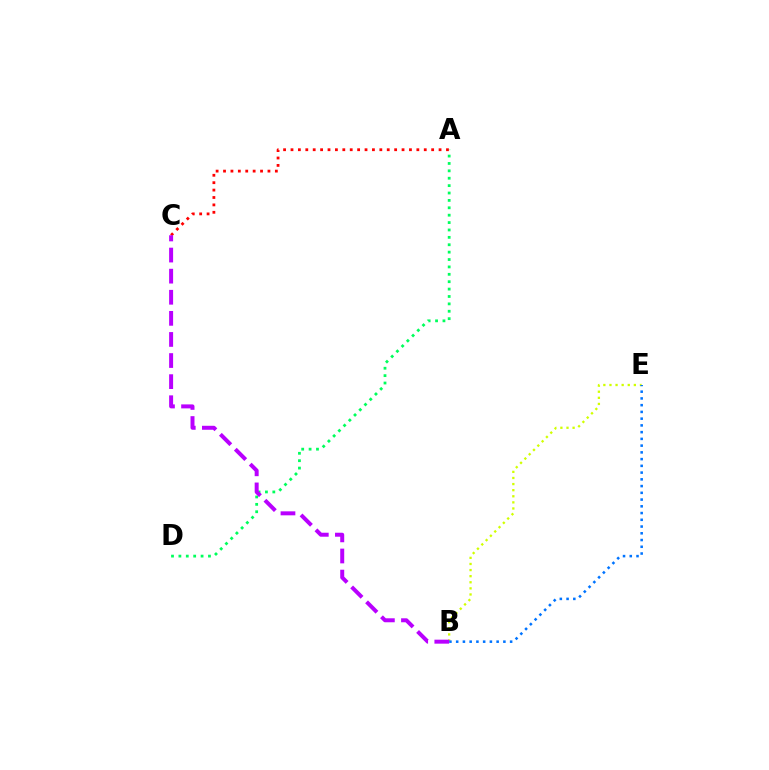{('A', 'D'): [{'color': '#00ff5c', 'line_style': 'dotted', 'thickness': 2.01}], ('A', 'C'): [{'color': '#ff0000', 'line_style': 'dotted', 'thickness': 2.01}], ('B', 'E'): [{'color': '#d1ff00', 'line_style': 'dotted', 'thickness': 1.66}, {'color': '#0074ff', 'line_style': 'dotted', 'thickness': 1.83}], ('B', 'C'): [{'color': '#b900ff', 'line_style': 'dashed', 'thickness': 2.87}]}